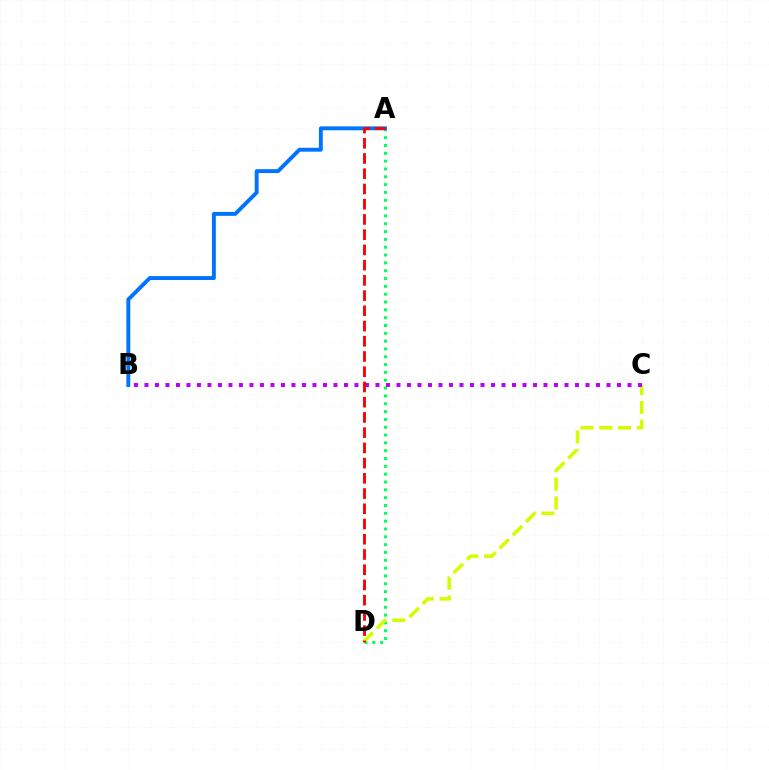{('A', 'D'): [{'color': '#00ff5c', 'line_style': 'dotted', 'thickness': 2.13}, {'color': '#ff0000', 'line_style': 'dashed', 'thickness': 2.07}], ('A', 'B'): [{'color': '#0074ff', 'line_style': 'solid', 'thickness': 2.81}], ('C', 'D'): [{'color': '#d1ff00', 'line_style': 'dashed', 'thickness': 2.54}], ('B', 'C'): [{'color': '#b900ff', 'line_style': 'dotted', 'thickness': 2.85}]}